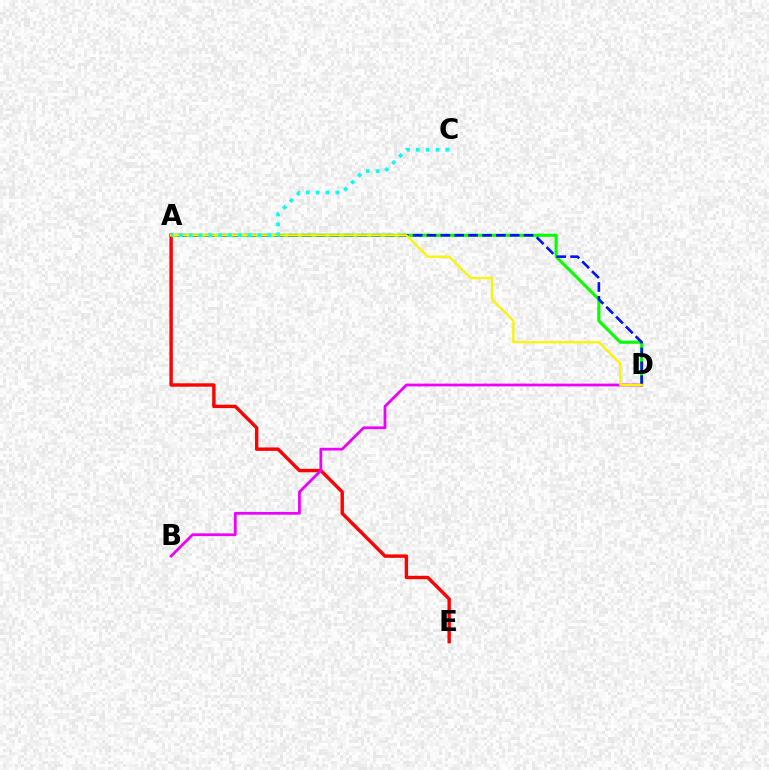{('A', 'D'): [{'color': '#08ff00', 'line_style': 'solid', 'thickness': 2.25}, {'color': '#0010ff', 'line_style': 'dashed', 'thickness': 1.88}, {'color': '#fcf500', 'line_style': 'solid', 'thickness': 1.64}], ('A', 'E'): [{'color': '#ff0000', 'line_style': 'solid', 'thickness': 2.45}], ('B', 'D'): [{'color': '#ee00ff', 'line_style': 'solid', 'thickness': 1.99}], ('A', 'C'): [{'color': '#00fff6', 'line_style': 'dotted', 'thickness': 2.67}]}